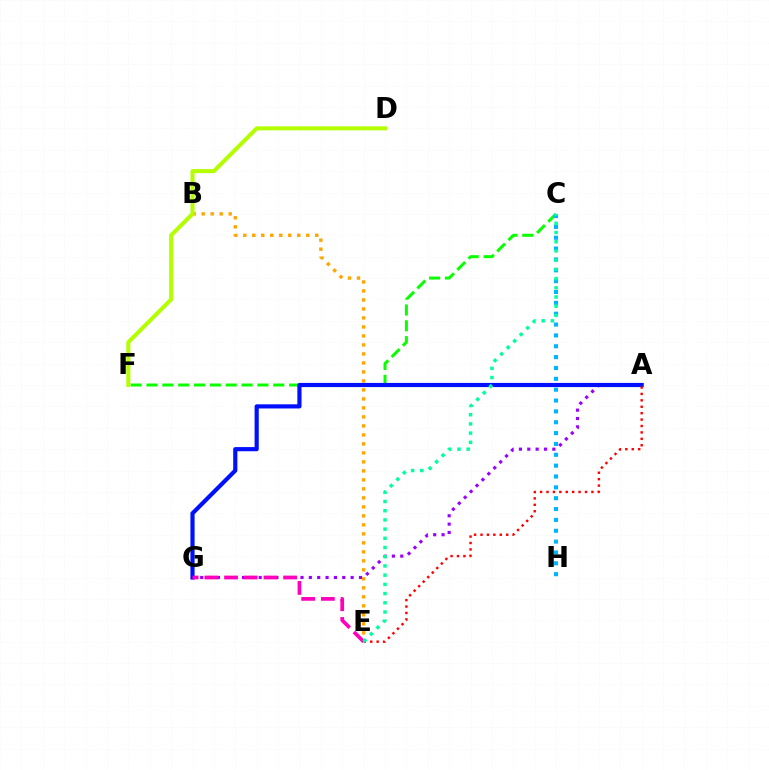{('C', 'F'): [{'color': '#08ff00', 'line_style': 'dashed', 'thickness': 2.15}], ('B', 'E'): [{'color': '#ffa500', 'line_style': 'dotted', 'thickness': 2.44}], ('A', 'G'): [{'color': '#9b00ff', 'line_style': 'dotted', 'thickness': 2.27}, {'color': '#0010ff', 'line_style': 'solid', 'thickness': 3.0}], ('C', 'H'): [{'color': '#00b5ff', 'line_style': 'dotted', 'thickness': 2.95}], ('E', 'G'): [{'color': '#ff00bd', 'line_style': 'dashed', 'thickness': 2.68}], ('A', 'E'): [{'color': '#ff0000', 'line_style': 'dotted', 'thickness': 1.74}], ('D', 'F'): [{'color': '#b3ff00', 'line_style': 'solid', 'thickness': 2.9}], ('C', 'E'): [{'color': '#00ff9d', 'line_style': 'dotted', 'thickness': 2.5}]}